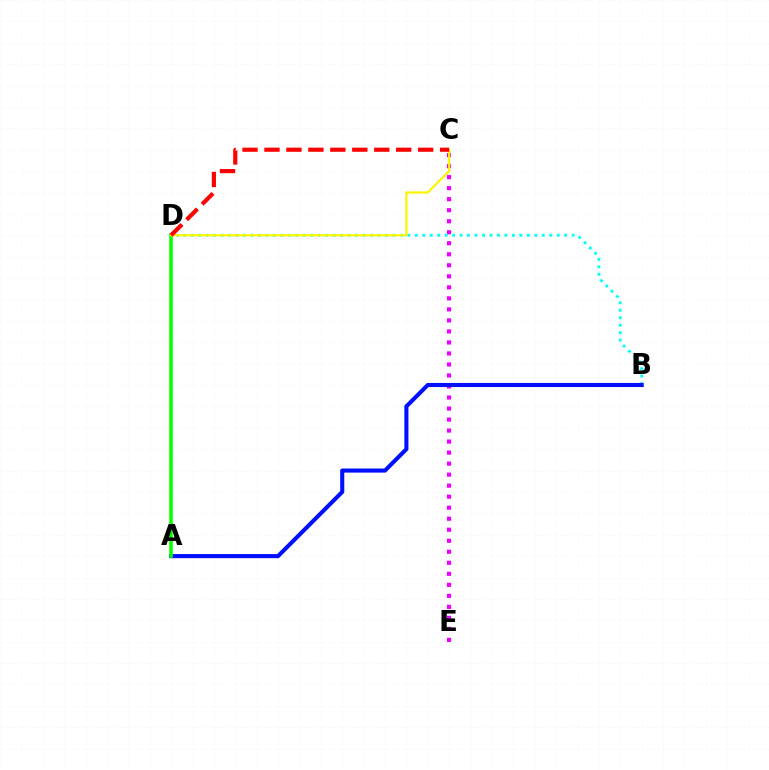{('C', 'E'): [{'color': '#ee00ff', 'line_style': 'dotted', 'thickness': 2.99}], ('B', 'D'): [{'color': '#00fff6', 'line_style': 'dotted', 'thickness': 2.03}], ('A', 'B'): [{'color': '#0010ff', 'line_style': 'solid', 'thickness': 2.95}], ('A', 'D'): [{'color': '#08ff00', 'line_style': 'solid', 'thickness': 2.57}], ('C', 'D'): [{'color': '#fcf500', 'line_style': 'solid', 'thickness': 1.6}, {'color': '#ff0000', 'line_style': 'dashed', 'thickness': 2.98}]}